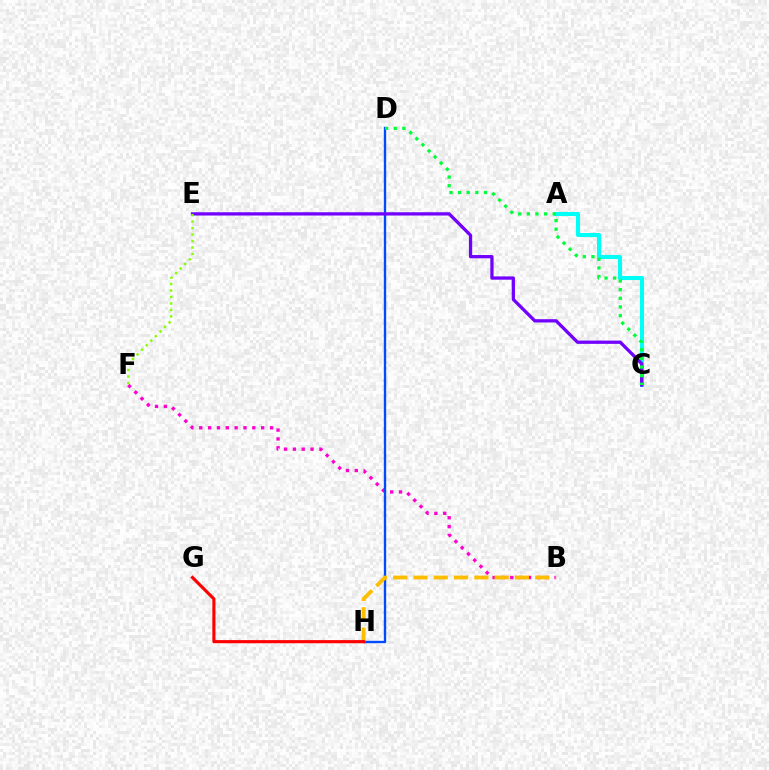{('B', 'F'): [{'color': '#ff00cf', 'line_style': 'dotted', 'thickness': 2.4}], ('A', 'C'): [{'color': '#00fff6', 'line_style': 'solid', 'thickness': 2.93}], ('D', 'H'): [{'color': '#004bff', 'line_style': 'solid', 'thickness': 1.7}], ('B', 'H'): [{'color': '#ffbd00', 'line_style': 'dashed', 'thickness': 2.76}], ('C', 'E'): [{'color': '#7200ff', 'line_style': 'solid', 'thickness': 2.36}], ('C', 'D'): [{'color': '#00ff39', 'line_style': 'dotted', 'thickness': 2.34}], ('G', 'H'): [{'color': '#ff0000', 'line_style': 'solid', 'thickness': 2.25}], ('E', 'F'): [{'color': '#84ff00', 'line_style': 'dotted', 'thickness': 1.76}]}